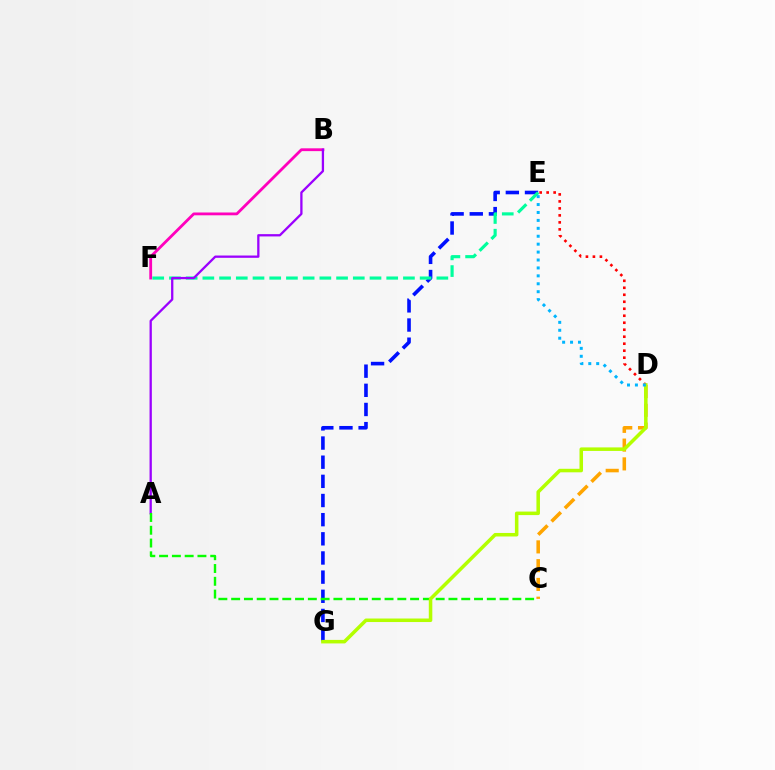{('E', 'G'): [{'color': '#0010ff', 'line_style': 'dashed', 'thickness': 2.6}], ('D', 'E'): [{'color': '#ff0000', 'line_style': 'dotted', 'thickness': 1.9}, {'color': '#00b5ff', 'line_style': 'dotted', 'thickness': 2.15}], ('B', 'F'): [{'color': '#ff00bd', 'line_style': 'solid', 'thickness': 2.02}], ('E', 'F'): [{'color': '#00ff9d', 'line_style': 'dashed', 'thickness': 2.27}], ('A', 'B'): [{'color': '#9b00ff', 'line_style': 'solid', 'thickness': 1.65}], ('C', 'D'): [{'color': '#ffa500', 'line_style': 'dashed', 'thickness': 2.55}], ('A', 'C'): [{'color': '#08ff00', 'line_style': 'dashed', 'thickness': 1.74}], ('D', 'G'): [{'color': '#b3ff00', 'line_style': 'solid', 'thickness': 2.54}]}